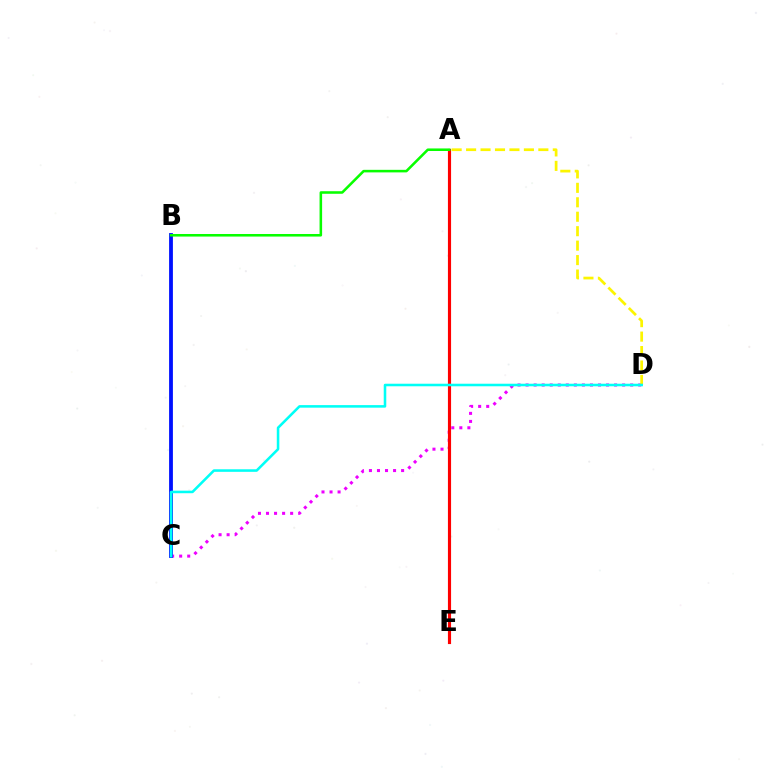{('C', 'D'): [{'color': '#ee00ff', 'line_style': 'dotted', 'thickness': 2.19}, {'color': '#00fff6', 'line_style': 'solid', 'thickness': 1.84}], ('A', 'E'): [{'color': '#ff0000', 'line_style': 'solid', 'thickness': 2.26}], ('B', 'C'): [{'color': '#0010ff', 'line_style': 'solid', 'thickness': 2.74}], ('A', 'D'): [{'color': '#fcf500', 'line_style': 'dashed', 'thickness': 1.96}], ('A', 'B'): [{'color': '#08ff00', 'line_style': 'solid', 'thickness': 1.84}]}